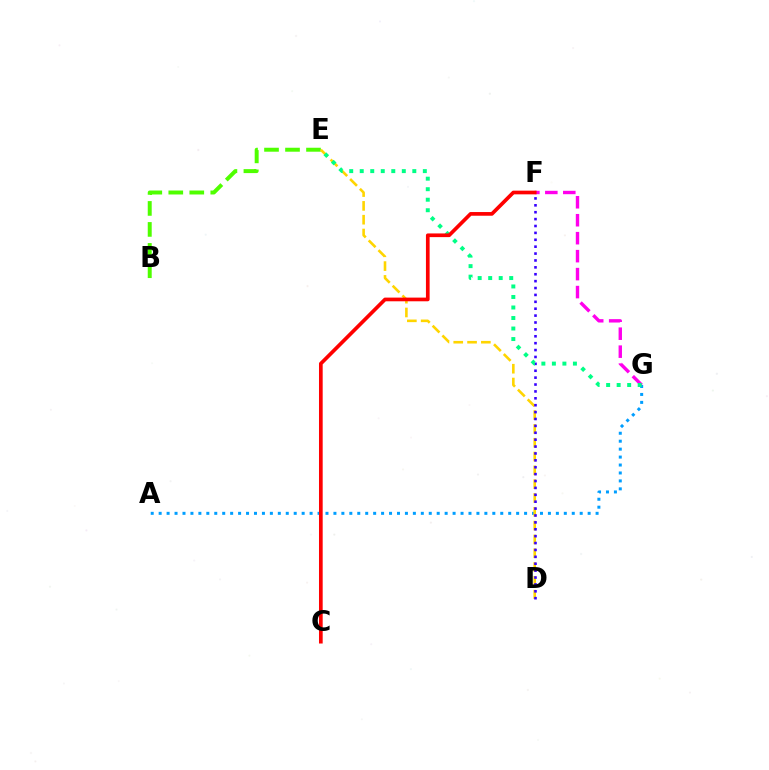{('B', 'E'): [{'color': '#4fff00', 'line_style': 'dashed', 'thickness': 2.85}], ('A', 'G'): [{'color': '#009eff', 'line_style': 'dotted', 'thickness': 2.16}], ('D', 'E'): [{'color': '#ffd500', 'line_style': 'dashed', 'thickness': 1.88}], ('F', 'G'): [{'color': '#ff00ed', 'line_style': 'dashed', 'thickness': 2.44}], ('D', 'F'): [{'color': '#3700ff', 'line_style': 'dotted', 'thickness': 1.87}], ('E', 'G'): [{'color': '#00ff86', 'line_style': 'dotted', 'thickness': 2.86}], ('C', 'F'): [{'color': '#ff0000', 'line_style': 'solid', 'thickness': 2.66}]}